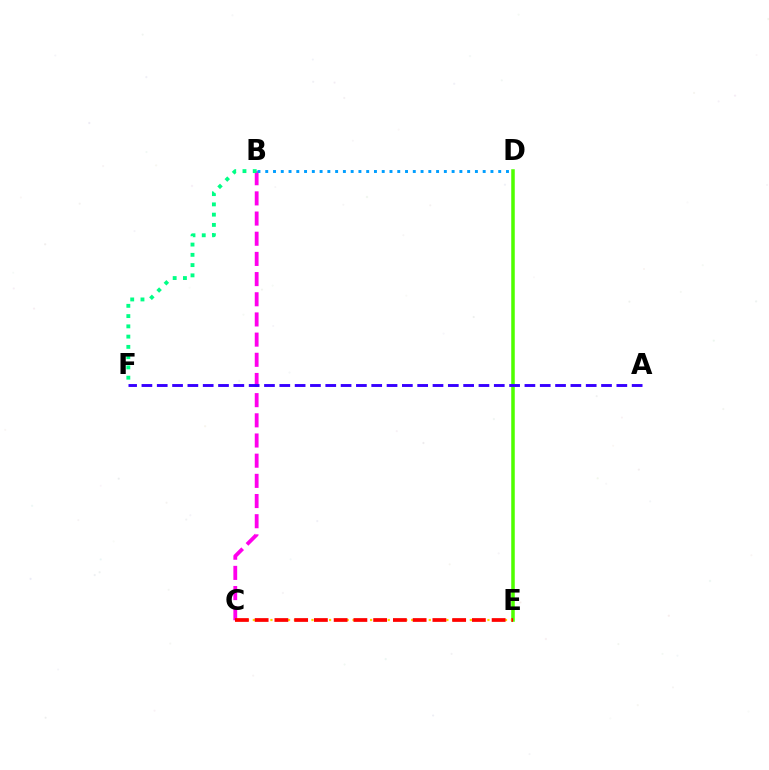{('B', 'C'): [{'color': '#ff00ed', 'line_style': 'dashed', 'thickness': 2.74}], ('B', 'F'): [{'color': '#00ff86', 'line_style': 'dotted', 'thickness': 2.79}], ('D', 'E'): [{'color': '#4fff00', 'line_style': 'solid', 'thickness': 2.54}], ('B', 'D'): [{'color': '#009eff', 'line_style': 'dotted', 'thickness': 2.11}], ('C', 'E'): [{'color': '#ffd500', 'line_style': 'dotted', 'thickness': 1.59}, {'color': '#ff0000', 'line_style': 'dashed', 'thickness': 2.68}], ('A', 'F'): [{'color': '#3700ff', 'line_style': 'dashed', 'thickness': 2.08}]}